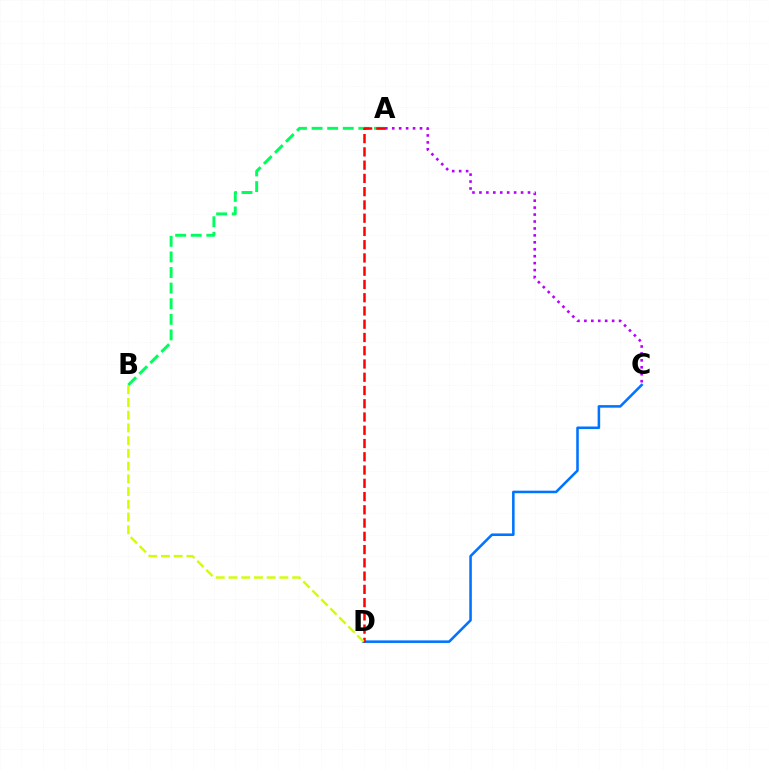{('C', 'D'): [{'color': '#0074ff', 'line_style': 'solid', 'thickness': 1.84}], ('A', 'B'): [{'color': '#00ff5c', 'line_style': 'dashed', 'thickness': 2.12}], ('A', 'D'): [{'color': '#ff0000', 'line_style': 'dashed', 'thickness': 1.8}], ('A', 'C'): [{'color': '#b900ff', 'line_style': 'dotted', 'thickness': 1.89}], ('B', 'D'): [{'color': '#d1ff00', 'line_style': 'dashed', 'thickness': 1.73}]}